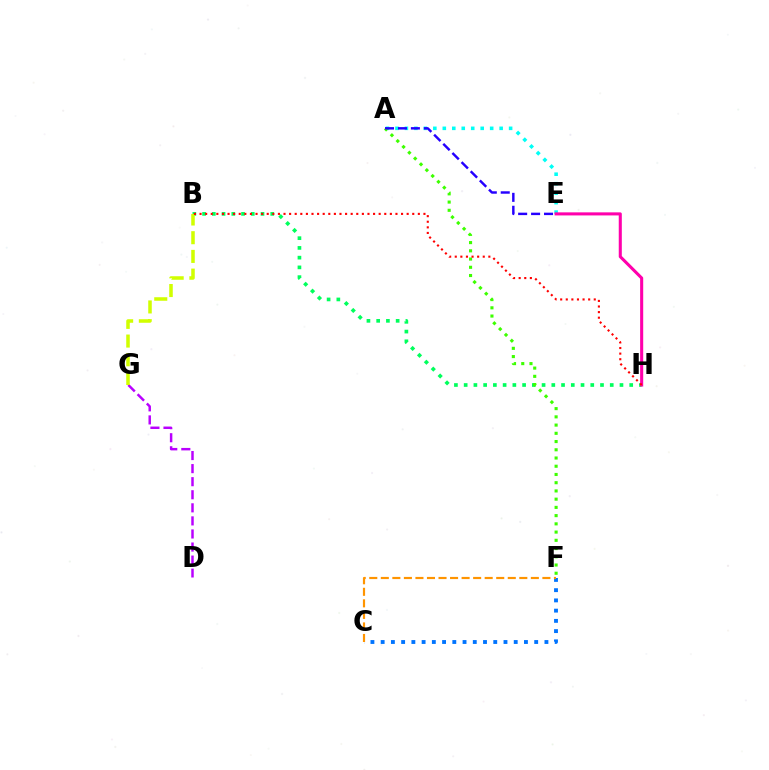{('B', 'H'): [{'color': '#00ff5c', 'line_style': 'dotted', 'thickness': 2.65}, {'color': '#ff0000', 'line_style': 'dotted', 'thickness': 1.52}], ('D', 'G'): [{'color': '#b900ff', 'line_style': 'dashed', 'thickness': 1.78}], ('A', 'E'): [{'color': '#00fff6', 'line_style': 'dotted', 'thickness': 2.57}, {'color': '#2500ff', 'line_style': 'dashed', 'thickness': 1.76}], ('A', 'F'): [{'color': '#3dff00', 'line_style': 'dotted', 'thickness': 2.24}], ('C', 'F'): [{'color': '#0074ff', 'line_style': 'dotted', 'thickness': 2.78}, {'color': '#ff9400', 'line_style': 'dashed', 'thickness': 1.57}], ('B', 'G'): [{'color': '#d1ff00', 'line_style': 'dashed', 'thickness': 2.54}], ('E', 'H'): [{'color': '#ff00ac', 'line_style': 'solid', 'thickness': 2.21}]}